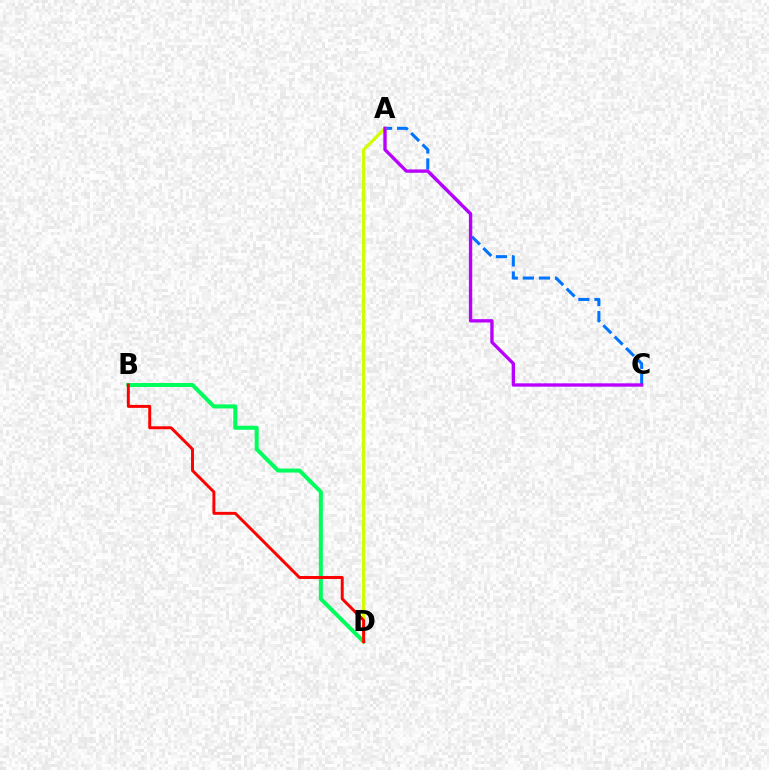{('A', 'C'): [{'color': '#0074ff', 'line_style': 'dashed', 'thickness': 2.19}, {'color': '#b900ff', 'line_style': 'solid', 'thickness': 2.41}], ('B', 'D'): [{'color': '#00ff5c', 'line_style': 'solid', 'thickness': 2.89}, {'color': '#ff0000', 'line_style': 'solid', 'thickness': 2.13}], ('A', 'D'): [{'color': '#d1ff00', 'line_style': 'solid', 'thickness': 2.3}]}